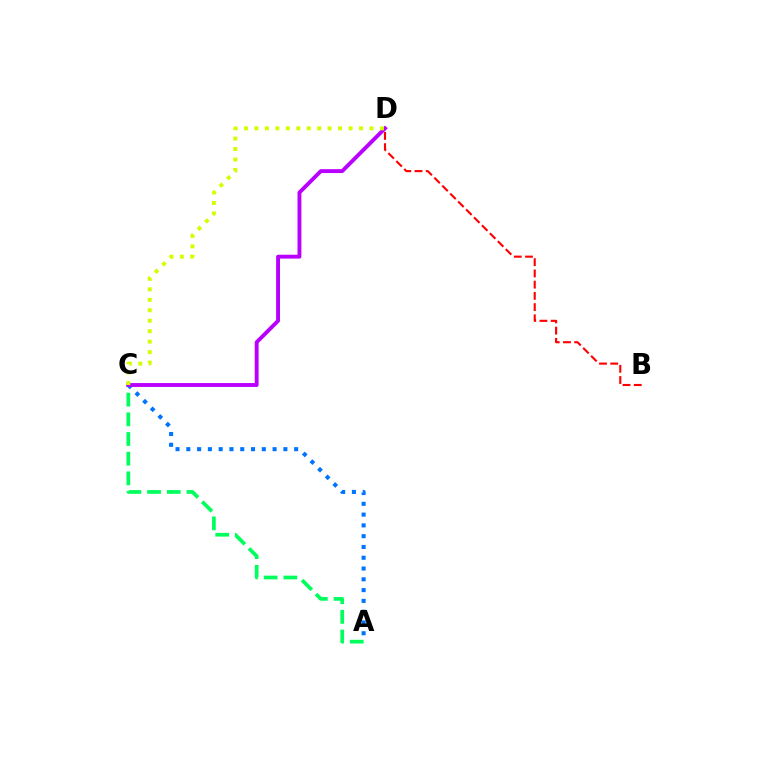{('A', 'C'): [{'color': '#0074ff', 'line_style': 'dotted', 'thickness': 2.93}, {'color': '#00ff5c', 'line_style': 'dashed', 'thickness': 2.67}], ('B', 'D'): [{'color': '#ff0000', 'line_style': 'dashed', 'thickness': 1.53}], ('C', 'D'): [{'color': '#b900ff', 'line_style': 'solid', 'thickness': 2.8}, {'color': '#d1ff00', 'line_style': 'dotted', 'thickness': 2.84}]}